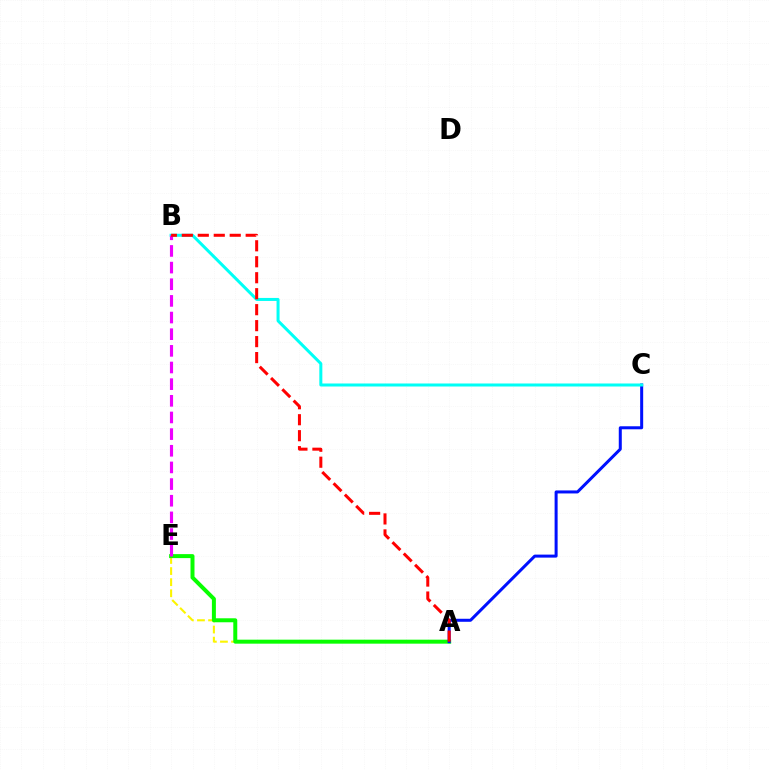{('A', 'E'): [{'color': '#fcf500', 'line_style': 'dashed', 'thickness': 1.51}, {'color': '#08ff00', 'line_style': 'solid', 'thickness': 2.87}], ('A', 'C'): [{'color': '#0010ff', 'line_style': 'solid', 'thickness': 2.17}], ('B', 'C'): [{'color': '#00fff6', 'line_style': 'solid', 'thickness': 2.17}], ('B', 'E'): [{'color': '#ee00ff', 'line_style': 'dashed', 'thickness': 2.26}], ('A', 'B'): [{'color': '#ff0000', 'line_style': 'dashed', 'thickness': 2.17}]}